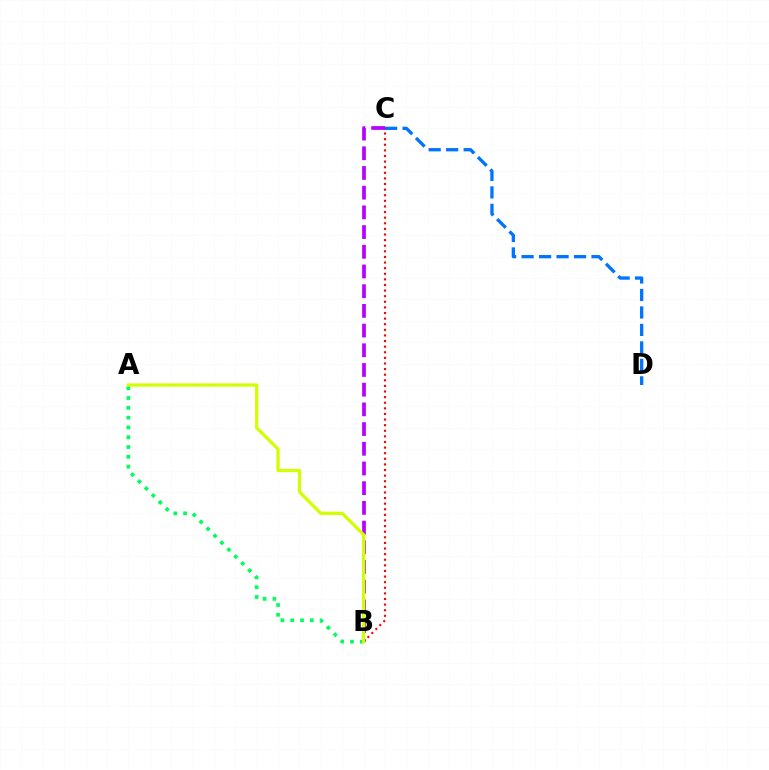{('C', 'D'): [{'color': '#0074ff', 'line_style': 'dashed', 'thickness': 2.37}], ('B', 'C'): [{'color': '#ff0000', 'line_style': 'dotted', 'thickness': 1.52}, {'color': '#b900ff', 'line_style': 'dashed', 'thickness': 2.68}], ('A', 'B'): [{'color': '#00ff5c', 'line_style': 'dotted', 'thickness': 2.66}, {'color': '#d1ff00', 'line_style': 'solid', 'thickness': 2.34}]}